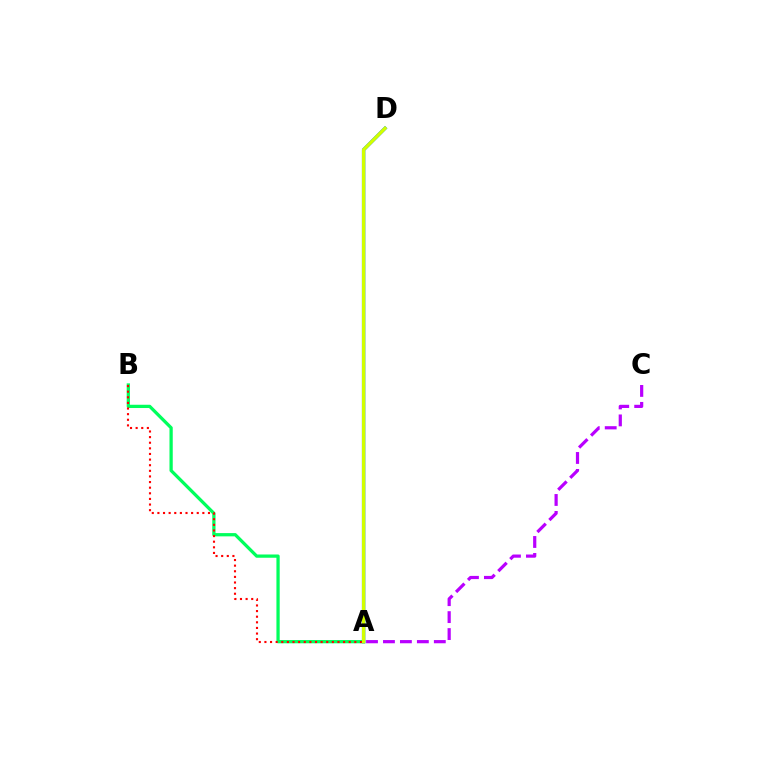{('A', 'B'): [{'color': '#00ff5c', 'line_style': 'solid', 'thickness': 2.35}, {'color': '#ff0000', 'line_style': 'dotted', 'thickness': 1.53}], ('A', 'C'): [{'color': '#b900ff', 'line_style': 'dashed', 'thickness': 2.3}], ('A', 'D'): [{'color': '#0074ff', 'line_style': 'solid', 'thickness': 2.45}, {'color': '#d1ff00', 'line_style': 'solid', 'thickness': 2.39}]}